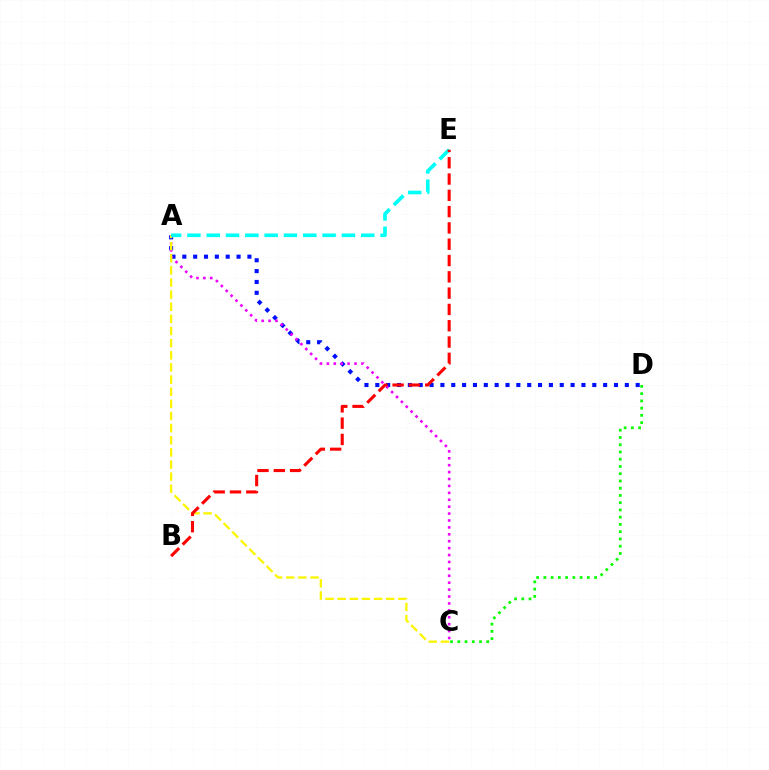{('A', 'D'): [{'color': '#0010ff', 'line_style': 'dotted', 'thickness': 2.95}], ('A', 'C'): [{'color': '#ee00ff', 'line_style': 'dotted', 'thickness': 1.88}, {'color': '#fcf500', 'line_style': 'dashed', 'thickness': 1.65}], ('C', 'D'): [{'color': '#08ff00', 'line_style': 'dotted', 'thickness': 1.97}], ('A', 'E'): [{'color': '#00fff6', 'line_style': 'dashed', 'thickness': 2.62}], ('B', 'E'): [{'color': '#ff0000', 'line_style': 'dashed', 'thickness': 2.21}]}